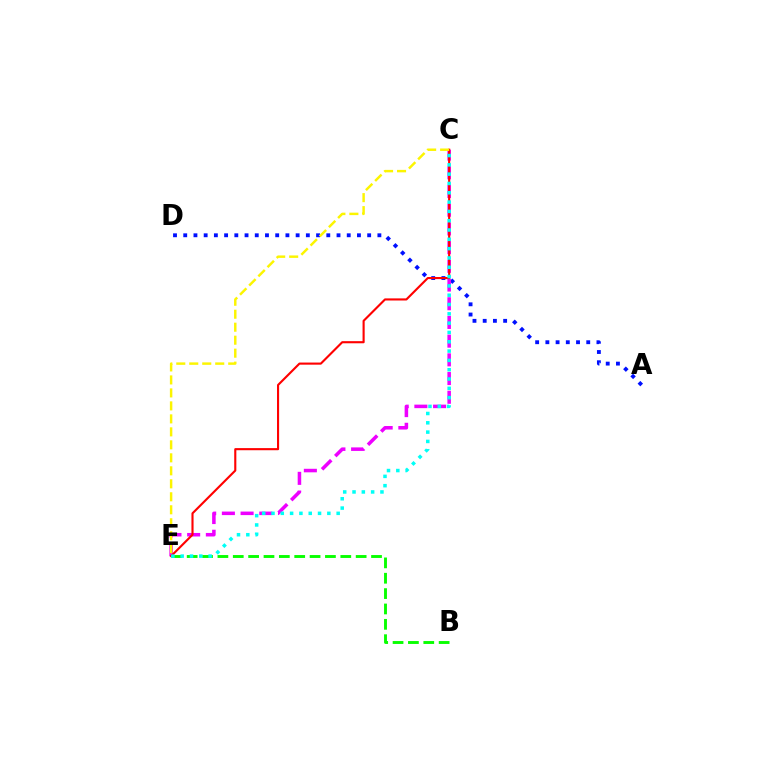{('A', 'D'): [{'color': '#0010ff', 'line_style': 'dotted', 'thickness': 2.78}], ('C', 'E'): [{'color': '#ee00ff', 'line_style': 'dashed', 'thickness': 2.54}, {'color': '#ff0000', 'line_style': 'solid', 'thickness': 1.53}, {'color': '#00fff6', 'line_style': 'dotted', 'thickness': 2.53}, {'color': '#fcf500', 'line_style': 'dashed', 'thickness': 1.76}], ('B', 'E'): [{'color': '#08ff00', 'line_style': 'dashed', 'thickness': 2.09}]}